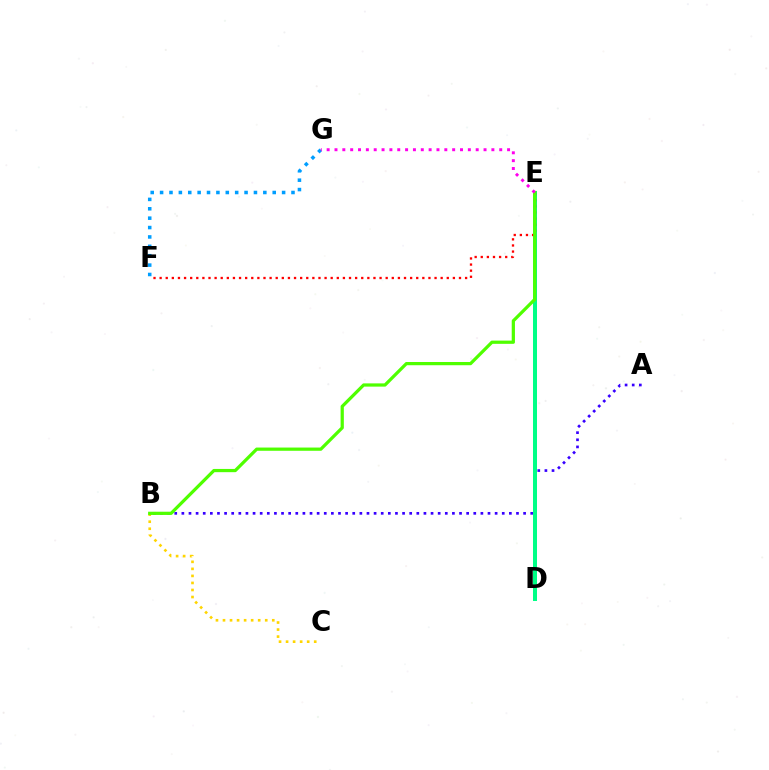{('A', 'B'): [{'color': '#3700ff', 'line_style': 'dotted', 'thickness': 1.93}], ('D', 'E'): [{'color': '#00ff86', 'line_style': 'solid', 'thickness': 2.89}], ('F', 'G'): [{'color': '#009eff', 'line_style': 'dotted', 'thickness': 2.55}], ('E', 'F'): [{'color': '#ff0000', 'line_style': 'dotted', 'thickness': 1.66}], ('B', 'C'): [{'color': '#ffd500', 'line_style': 'dotted', 'thickness': 1.91}], ('B', 'E'): [{'color': '#4fff00', 'line_style': 'solid', 'thickness': 2.33}], ('E', 'G'): [{'color': '#ff00ed', 'line_style': 'dotted', 'thickness': 2.13}]}